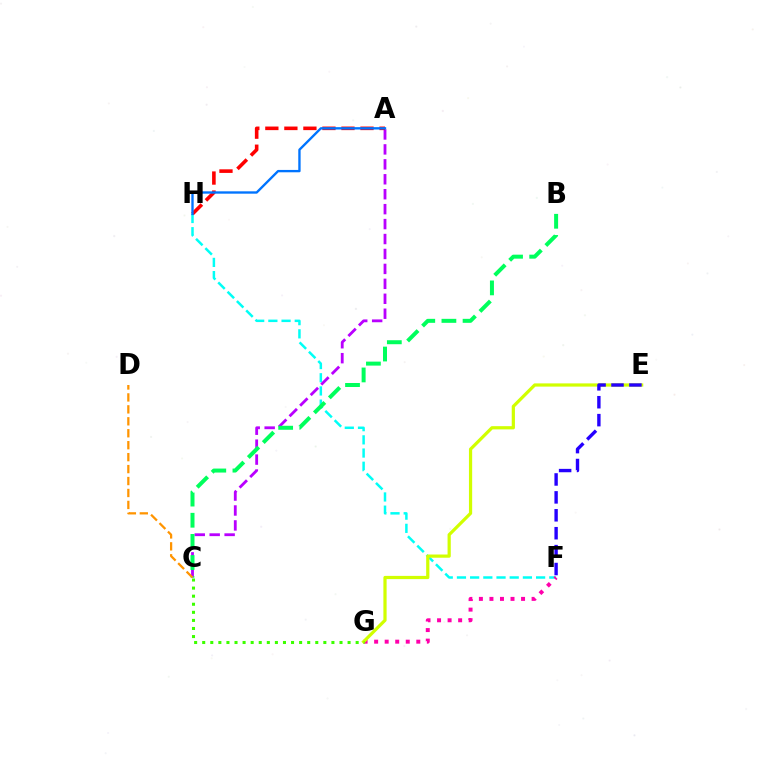{('F', 'H'): [{'color': '#00fff6', 'line_style': 'dashed', 'thickness': 1.79}], ('F', 'G'): [{'color': '#ff00ac', 'line_style': 'dotted', 'thickness': 2.86}], ('A', 'C'): [{'color': '#b900ff', 'line_style': 'dashed', 'thickness': 2.03}], ('B', 'C'): [{'color': '#00ff5c', 'line_style': 'dashed', 'thickness': 2.87}], ('C', 'D'): [{'color': '#ff9400', 'line_style': 'dashed', 'thickness': 1.62}], ('A', 'H'): [{'color': '#ff0000', 'line_style': 'dashed', 'thickness': 2.59}, {'color': '#0074ff', 'line_style': 'solid', 'thickness': 1.69}], ('E', 'G'): [{'color': '#d1ff00', 'line_style': 'solid', 'thickness': 2.32}], ('E', 'F'): [{'color': '#2500ff', 'line_style': 'dashed', 'thickness': 2.43}], ('C', 'G'): [{'color': '#3dff00', 'line_style': 'dotted', 'thickness': 2.19}]}